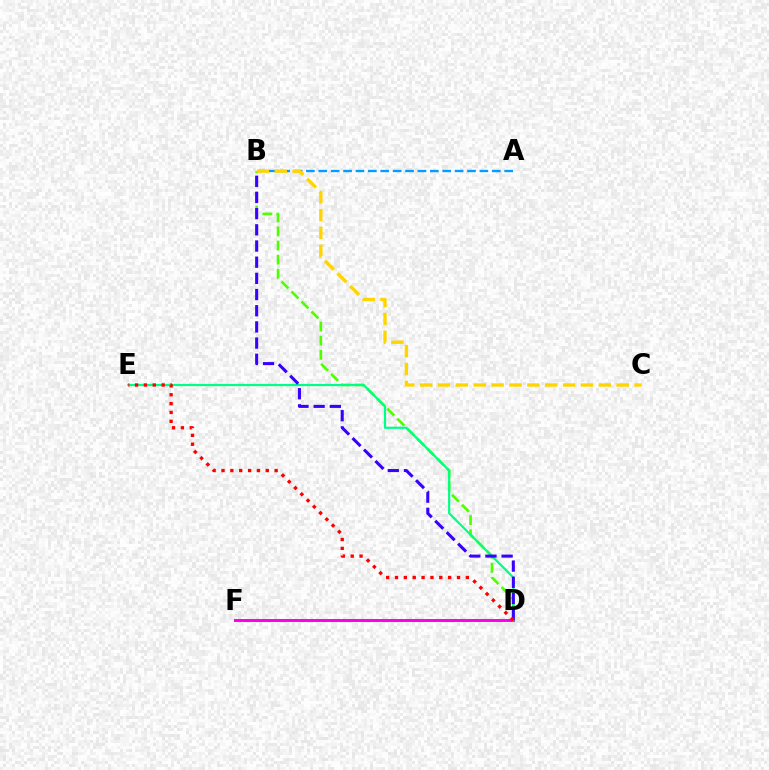{('A', 'B'): [{'color': '#009eff', 'line_style': 'dashed', 'thickness': 1.68}], ('B', 'D'): [{'color': '#4fff00', 'line_style': 'dashed', 'thickness': 1.92}, {'color': '#3700ff', 'line_style': 'dashed', 'thickness': 2.2}], ('D', 'F'): [{'color': '#ff00ed', 'line_style': 'solid', 'thickness': 2.14}], ('B', 'C'): [{'color': '#ffd500', 'line_style': 'dashed', 'thickness': 2.43}], ('D', 'E'): [{'color': '#00ff86', 'line_style': 'solid', 'thickness': 1.59}, {'color': '#ff0000', 'line_style': 'dotted', 'thickness': 2.41}]}